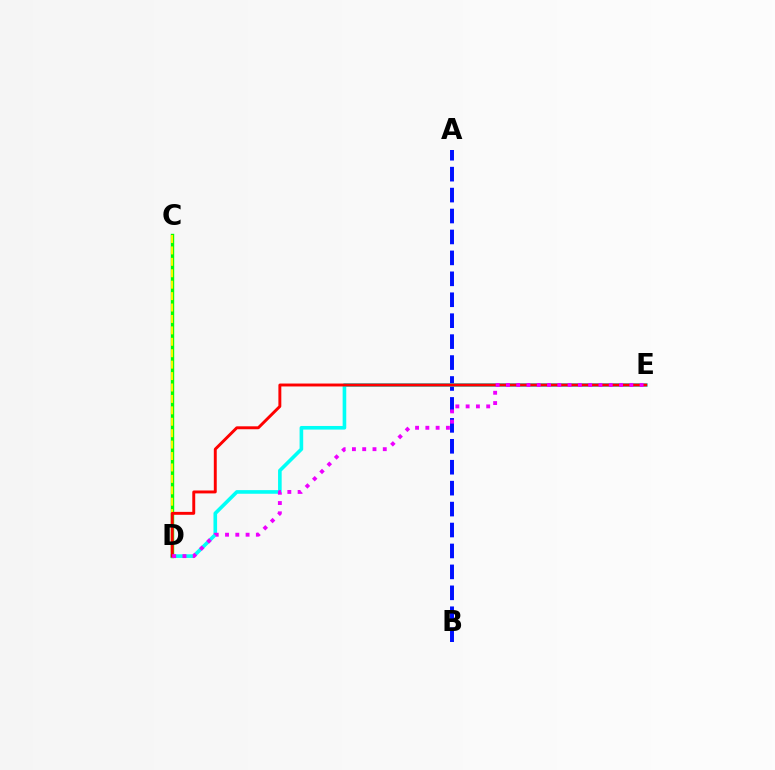{('A', 'B'): [{'color': '#0010ff', 'line_style': 'dashed', 'thickness': 2.84}], ('C', 'D'): [{'color': '#08ff00', 'line_style': 'solid', 'thickness': 2.45}, {'color': '#fcf500', 'line_style': 'dashed', 'thickness': 1.55}], ('D', 'E'): [{'color': '#00fff6', 'line_style': 'solid', 'thickness': 2.61}, {'color': '#ff0000', 'line_style': 'solid', 'thickness': 2.1}, {'color': '#ee00ff', 'line_style': 'dotted', 'thickness': 2.79}]}